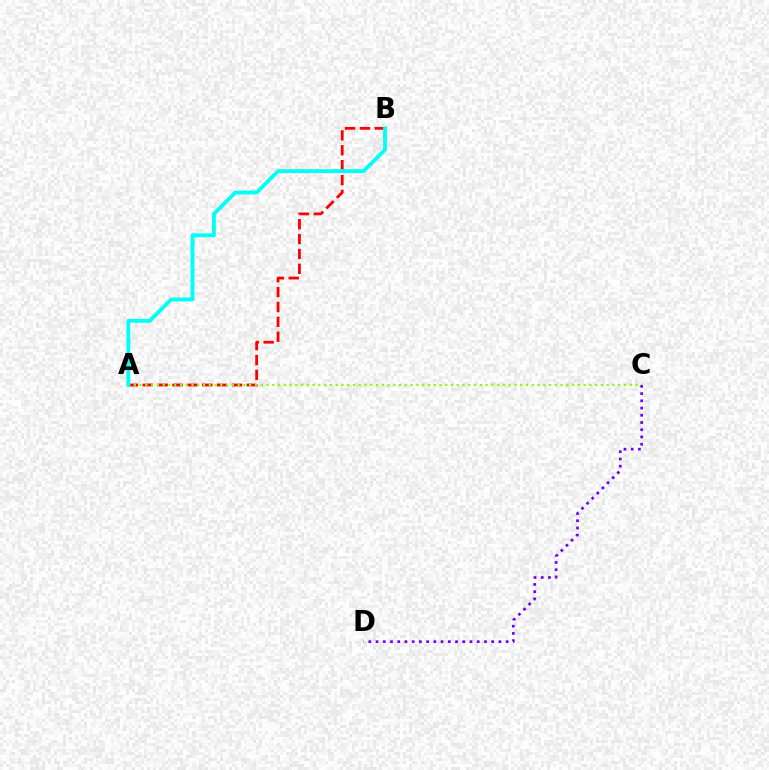{('A', 'B'): [{'color': '#ff0000', 'line_style': 'dashed', 'thickness': 2.02}, {'color': '#00fff6', 'line_style': 'solid', 'thickness': 2.77}], ('A', 'C'): [{'color': '#84ff00', 'line_style': 'dotted', 'thickness': 1.57}], ('C', 'D'): [{'color': '#7200ff', 'line_style': 'dotted', 'thickness': 1.96}]}